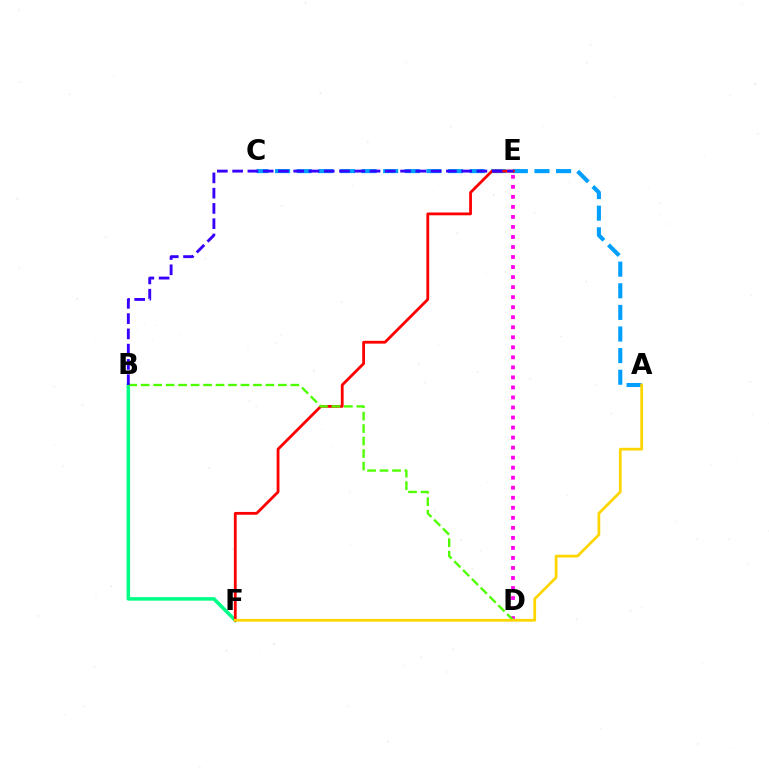{('A', 'C'): [{'color': '#009eff', 'line_style': 'dashed', 'thickness': 2.94}], ('D', 'E'): [{'color': '#ff00ed', 'line_style': 'dotted', 'thickness': 2.73}], ('B', 'F'): [{'color': '#00ff86', 'line_style': 'solid', 'thickness': 2.55}], ('E', 'F'): [{'color': '#ff0000', 'line_style': 'solid', 'thickness': 2.01}], ('B', 'D'): [{'color': '#4fff00', 'line_style': 'dashed', 'thickness': 1.69}], ('B', 'E'): [{'color': '#3700ff', 'line_style': 'dashed', 'thickness': 2.07}], ('A', 'F'): [{'color': '#ffd500', 'line_style': 'solid', 'thickness': 1.97}]}